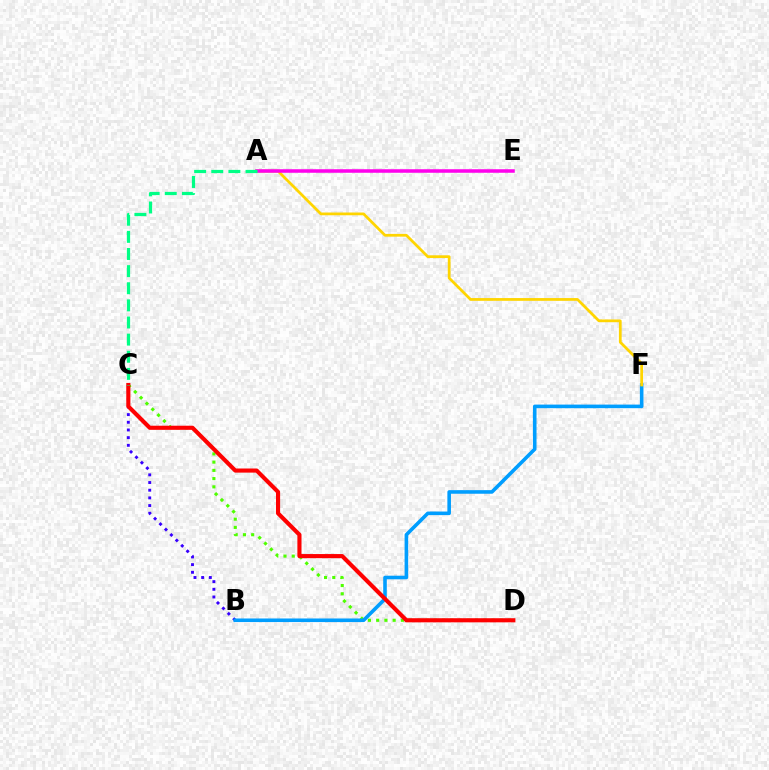{('B', 'C'): [{'color': '#3700ff', 'line_style': 'dotted', 'thickness': 2.09}], ('C', 'D'): [{'color': '#4fff00', 'line_style': 'dotted', 'thickness': 2.24}, {'color': '#ff0000', 'line_style': 'solid', 'thickness': 2.96}], ('B', 'F'): [{'color': '#009eff', 'line_style': 'solid', 'thickness': 2.59}], ('A', 'F'): [{'color': '#ffd500', 'line_style': 'solid', 'thickness': 1.98}], ('A', 'E'): [{'color': '#ff00ed', 'line_style': 'solid', 'thickness': 2.55}], ('A', 'C'): [{'color': '#00ff86', 'line_style': 'dashed', 'thickness': 2.33}]}